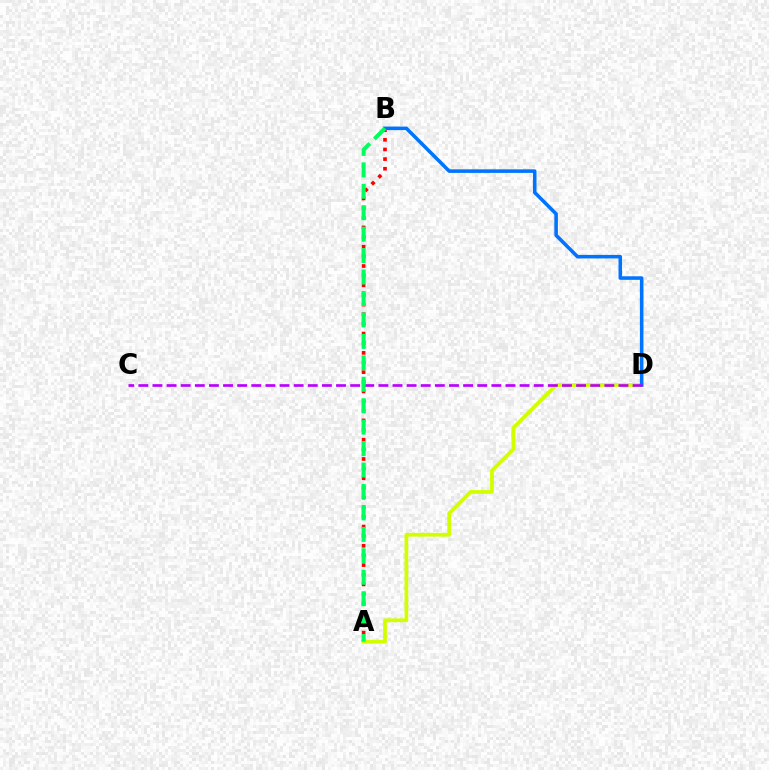{('A', 'B'): [{'color': '#ff0000', 'line_style': 'dotted', 'thickness': 2.62}, {'color': '#00ff5c', 'line_style': 'dashed', 'thickness': 2.91}], ('A', 'D'): [{'color': '#d1ff00', 'line_style': 'solid', 'thickness': 2.7}], ('B', 'D'): [{'color': '#0074ff', 'line_style': 'solid', 'thickness': 2.56}], ('C', 'D'): [{'color': '#b900ff', 'line_style': 'dashed', 'thickness': 1.92}]}